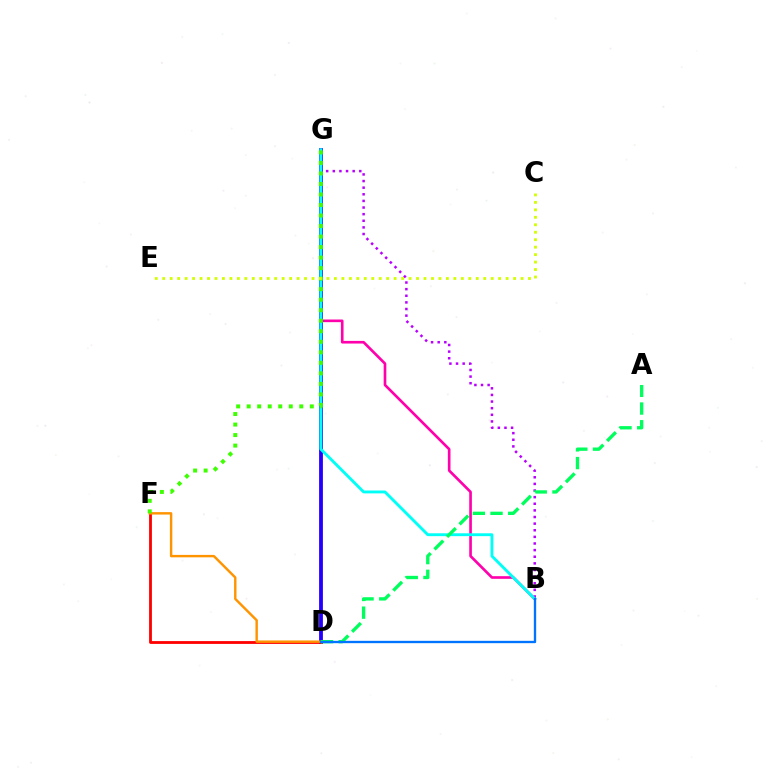{('B', 'G'): [{'color': '#b900ff', 'line_style': 'dotted', 'thickness': 1.8}, {'color': '#ff00ac', 'line_style': 'solid', 'thickness': 1.91}, {'color': '#00fff6', 'line_style': 'solid', 'thickness': 2.07}], ('D', 'G'): [{'color': '#2500ff', 'line_style': 'solid', 'thickness': 2.75}], ('D', 'F'): [{'color': '#ff0000', 'line_style': 'solid', 'thickness': 2.02}, {'color': '#ff9400', 'line_style': 'solid', 'thickness': 1.75}], ('F', 'G'): [{'color': '#3dff00', 'line_style': 'dotted', 'thickness': 2.86}], ('A', 'D'): [{'color': '#00ff5c', 'line_style': 'dashed', 'thickness': 2.4}], ('C', 'E'): [{'color': '#d1ff00', 'line_style': 'dotted', 'thickness': 2.03}], ('B', 'D'): [{'color': '#0074ff', 'line_style': 'solid', 'thickness': 1.69}]}